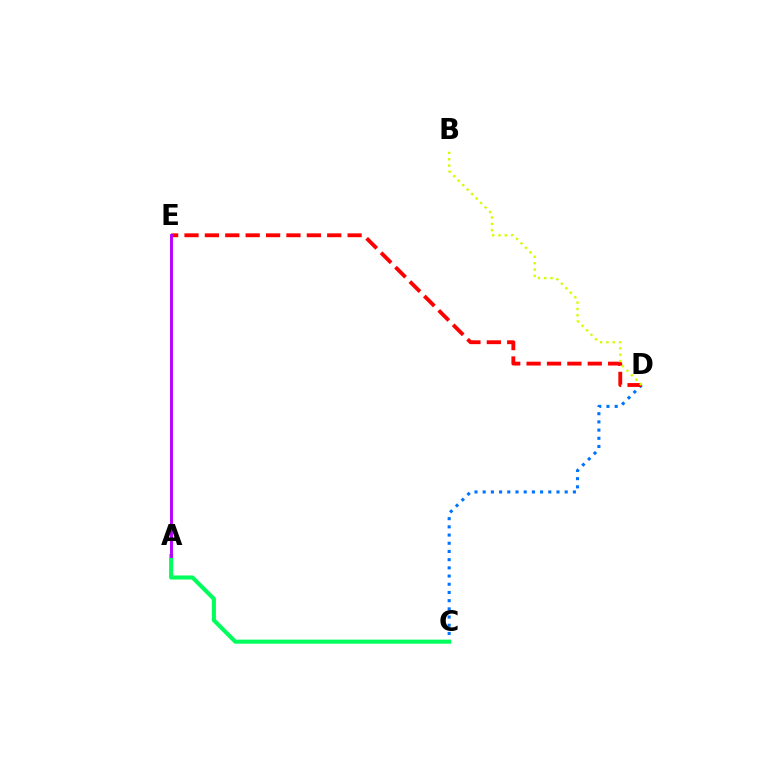{('C', 'D'): [{'color': '#0074ff', 'line_style': 'dotted', 'thickness': 2.23}], ('A', 'C'): [{'color': '#00ff5c', 'line_style': 'solid', 'thickness': 2.94}], ('D', 'E'): [{'color': '#ff0000', 'line_style': 'dashed', 'thickness': 2.77}], ('B', 'D'): [{'color': '#d1ff00', 'line_style': 'dotted', 'thickness': 1.72}], ('A', 'E'): [{'color': '#b900ff', 'line_style': 'solid', 'thickness': 2.1}]}